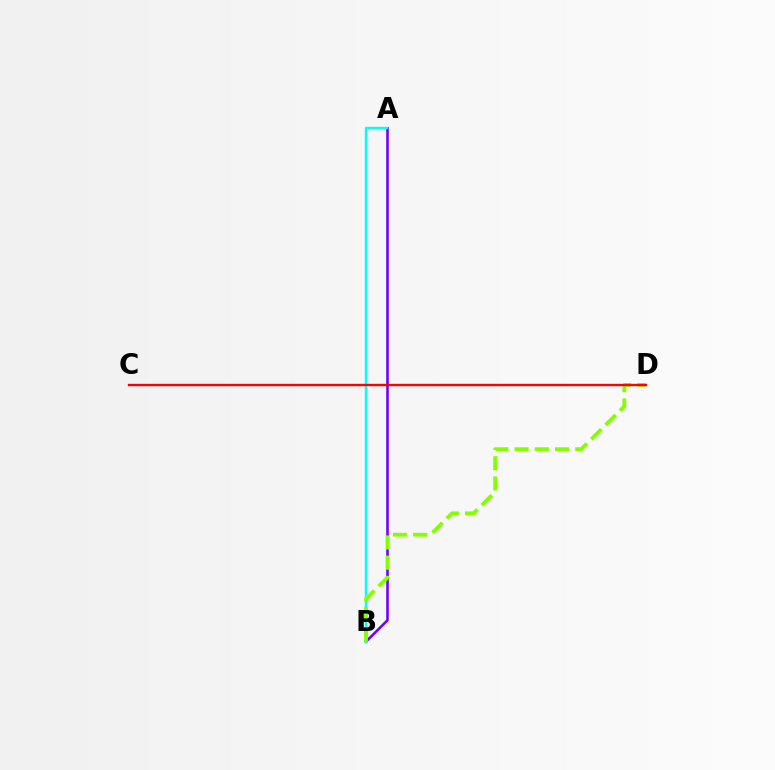{('A', 'B'): [{'color': '#7200ff', 'line_style': 'solid', 'thickness': 1.87}, {'color': '#00fff6', 'line_style': 'solid', 'thickness': 1.7}], ('B', 'D'): [{'color': '#84ff00', 'line_style': 'dashed', 'thickness': 2.75}], ('C', 'D'): [{'color': '#ff0000', 'line_style': 'solid', 'thickness': 1.71}]}